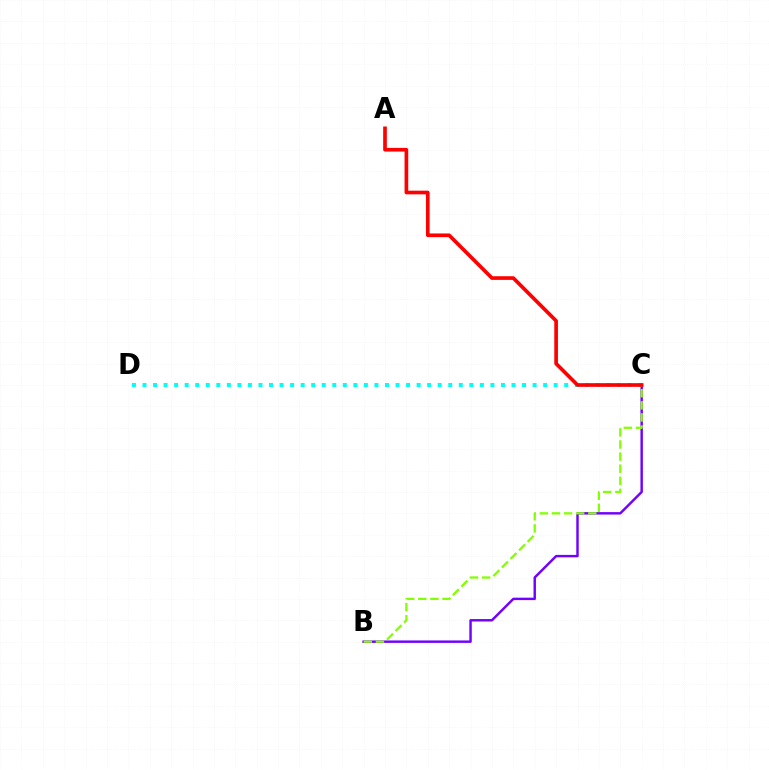{('B', 'C'): [{'color': '#7200ff', 'line_style': 'solid', 'thickness': 1.76}, {'color': '#84ff00', 'line_style': 'dashed', 'thickness': 1.64}], ('C', 'D'): [{'color': '#00fff6', 'line_style': 'dotted', 'thickness': 2.86}], ('A', 'C'): [{'color': '#ff0000', 'line_style': 'solid', 'thickness': 2.64}]}